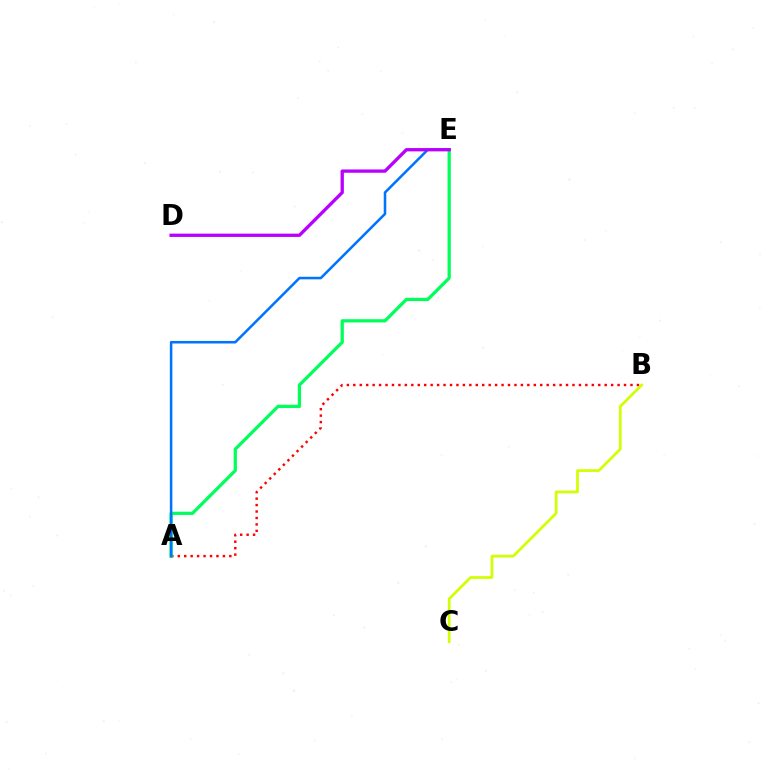{('A', 'B'): [{'color': '#ff0000', 'line_style': 'dotted', 'thickness': 1.75}], ('A', 'E'): [{'color': '#00ff5c', 'line_style': 'solid', 'thickness': 2.34}, {'color': '#0074ff', 'line_style': 'solid', 'thickness': 1.83}], ('B', 'C'): [{'color': '#d1ff00', 'line_style': 'solid', 'thickness': 1.95}], ('D', 'E'): [{'color': '#b900ff', 'line_style': 'solid', 'thickness': 2.38}]}